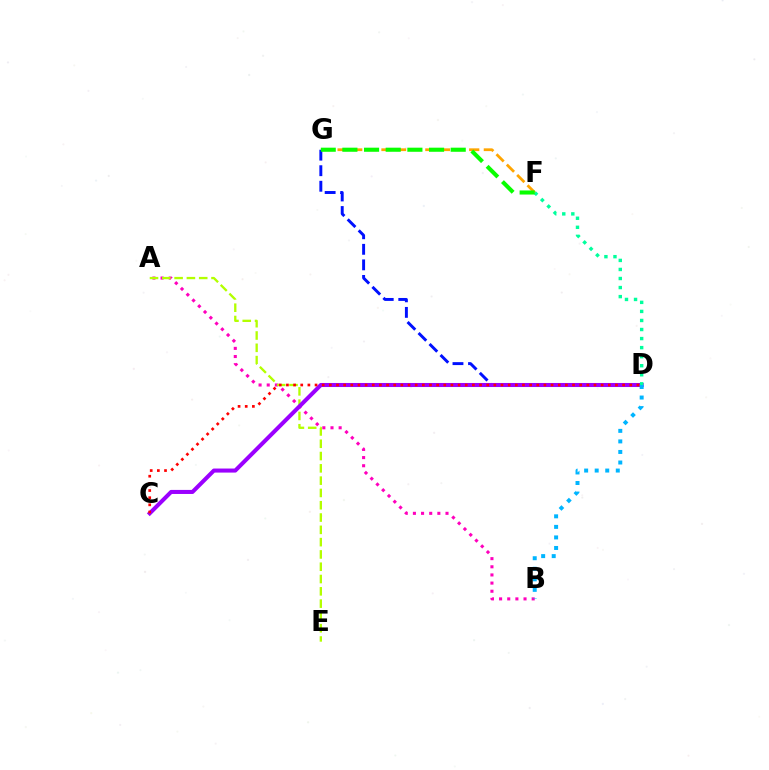{('A', 'B'): [{'color': '#ff00bd', 'line_style': 'dotted', 'thickness': 2.21}], ('A', 'E'): [{'color': '#b3ff00', 'line_style': 'dashed', 'thickness': 1.67}], ('D', 'G'): [{'color': '#0010ff', 'line_style': 'dashed', 'thickness': 2.11}], ('C', 'D'): [{'color': '#9b00ff', 'line_style': 'solid', 'thickness': 2.92}, {'color': '#ff0000', 'line_style': 'dotted', 'thickness': 1.94}], ('D', 'F'): [{'color': '#00ff9d', 'line_style': 'dotted', 'thickness': 2.46}], ('F', 'G'): [{'color': '#ffa500', 'line_style': 'dashed', 'thickness': 1.99}, {'color': '#08ff00', 'line_style': 'dashed', 'thickness': 2.94}], ('B', 'D'): [{'color': '#00b5ff', 'line_style': 'dotted', 'thickness': 2.87}]}